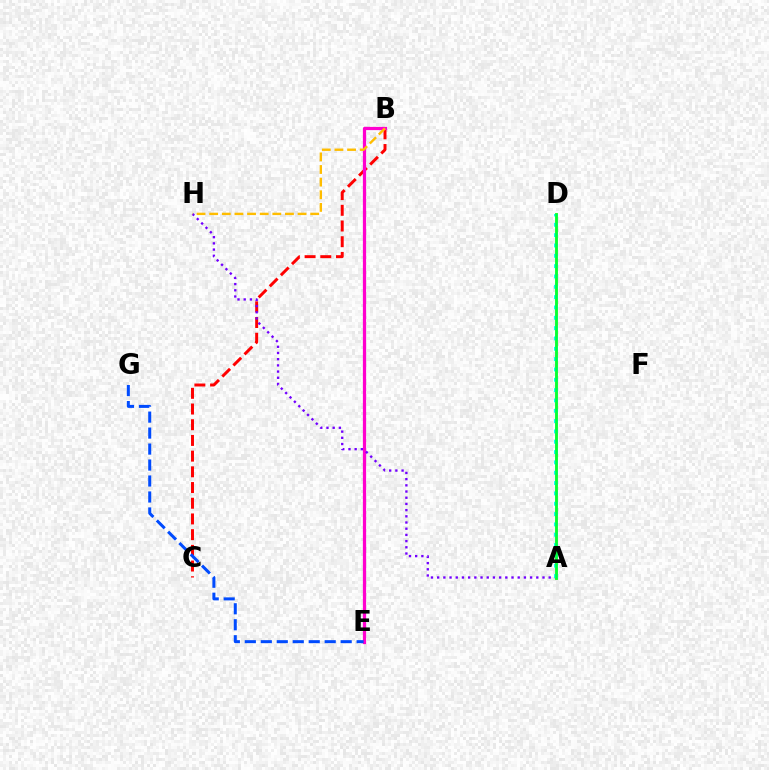{('B', 'C'): [{'color': '#ff0000', 'line_style': 'dashed', 'thickness': 2.13}], ('B', 'E'): [{'color': '#ff00cf', 'line_style': 'solid', 'thickness': 2.32}], ('A', 'H'): [{'color': '#7200ff', 'line_style': 'dotted', 'thickness': 1.68}], ('A', 'D'): [{'color': '#84ff00', 'line_style': 'solid', 'thickness': 1.95}, {'color': '#00fff6', 'line_style': 'dotted', 'thickness': 2.81}, {'color': '#00ff39', 'line_style': 'solid', 'thickness': 1.9}], ('E', 'G'): [{'color': '#004bff', 'line_style': 'dashed', 'thickness': 2.17}], ('B', 'H'): [{'color': '#ffbd00', 'line_style': 'dashed', 'thickness': 1.72}]}